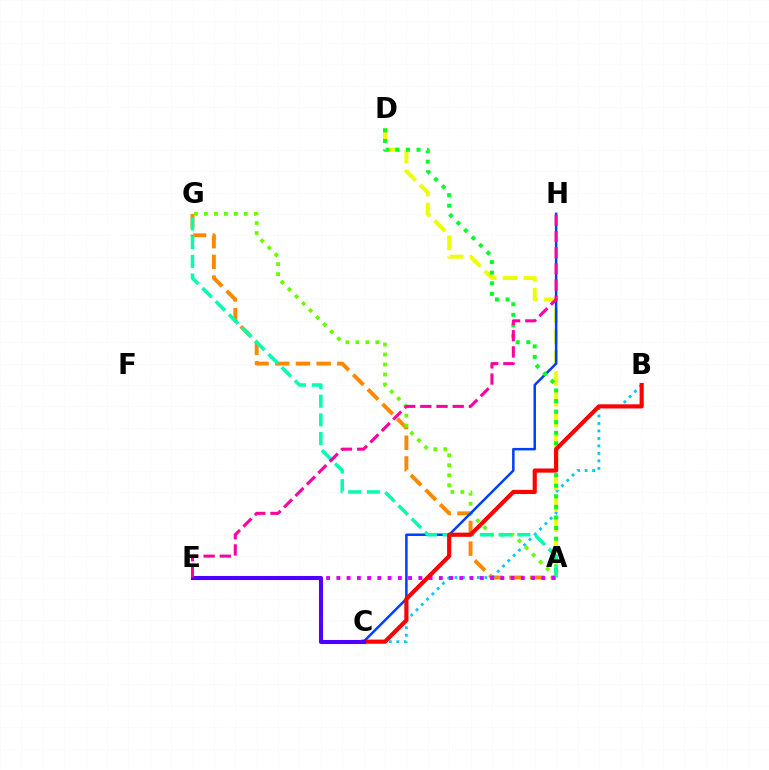{('A', 'G'): [{'color': '#ff8800', 'line_style': 'dashed', 'thickness': 2.81}, {'color': '#66ff00', 'line_style': 'dotted', 'thickness': 2.71}, {'color': '#00ffaf', 'line_style': 'dashed', 'thickness': 2.54}], ('B', 'C'): [{'color': '#00c7ff', 'line_style': 'dotted', 'thickness': 2.03}, {'color': '#ff0000', 'line_style': 'solid', 'thickness': 2.99}], ('A', 'D'): [{'color': '#eeff00', 'line_style': 'dashed', 'thickness': 2.84}, {'color': '#00ff27', 'line_style': 'dotted', 'thickness': 2.88}], ('C', 'H'): [{'color': '#003fff', 'line_style': 'solid', 'thickness': 1.8}], ('A', 'E'): [{'color': '#d600ff', 'line_style': 'dotted', 'thickness': 2.78}], ('C', 'E'): [{'color': '#4f00ff', 'line_style': 'solid', 'thickness': 2.94}], ('E', 'H'): [{'color': '#ff00a0', 'line_style': 'dashed', 'thickness': 2.2}]}